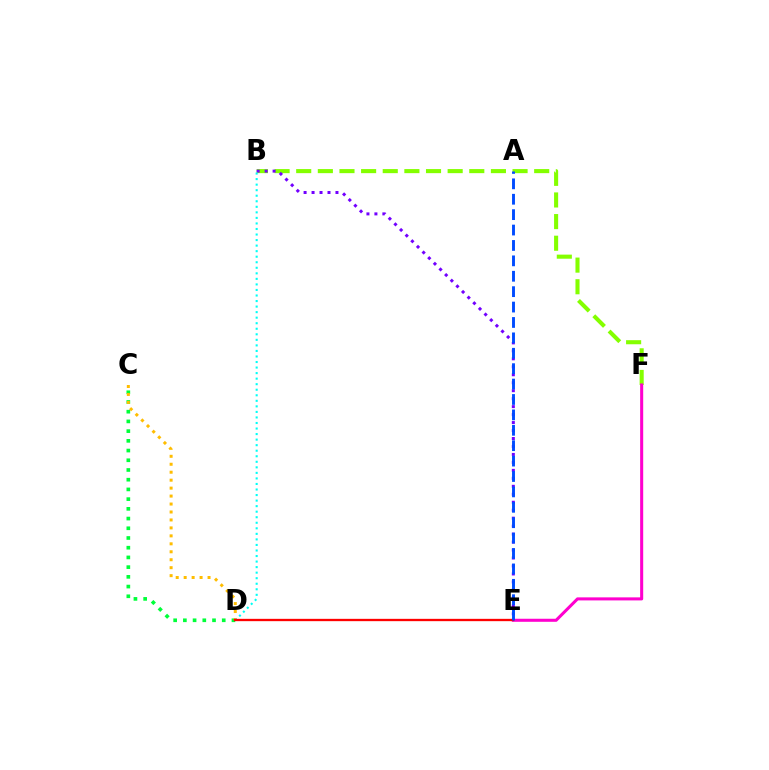{('B', 'F'): [{'color': '#84ff00', 'line_style': 'dashed', 'thickness': 2.94}], ('C', 'D'): [{'color': '#00ff39', 'line_style': 'dotted', 'thickness': 2.64}, {'color': '#ffbd00', 'line_style': 'dotted', 'thickness': 2.16}], ('B', 'E'): [{'color': '#7200ff', 'line_style': 'dotted', 'thickness': 2.16}], ('B', 'D'): [{'color': '#00fff6', 'line_style': 'dotted', 'thickness': 1.51}], ('E', 'F'): [{'color': '#ff00cf', 'line_style': 'solid', 'thickness': 2.19}], ('D', 'E'): [{'color': '#ff0000', 'line_style': 'solid', 'thickness': 1.67}], ('A', 'E'): [{'color': '#004bff', 'line_style': 'dashed', 'thickness': 2.09}]}